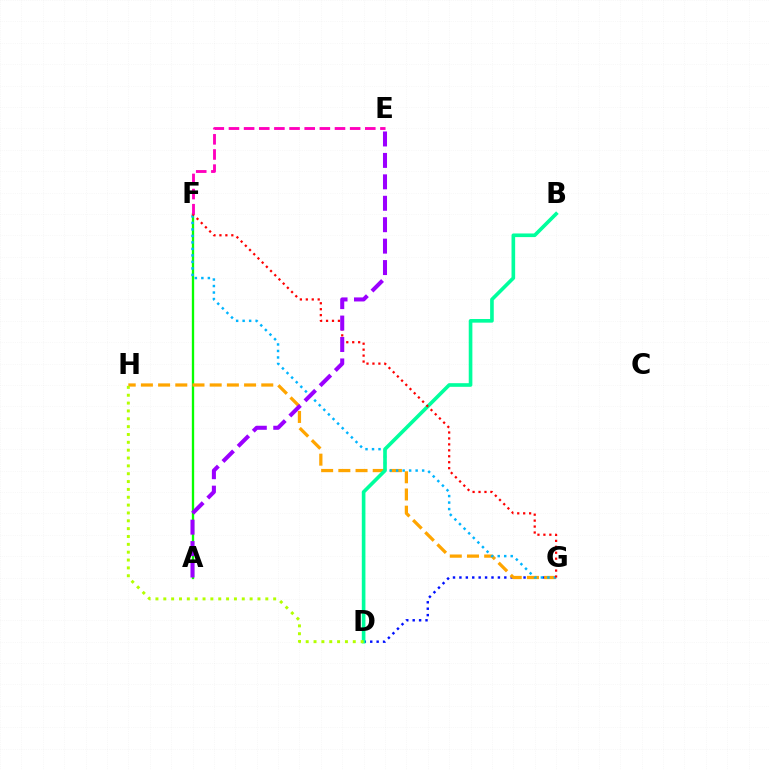{('A', 'F'): [{'color': '#08ff00', 'line_style': 'solid', 'thickness': 1.68}], ('D', 'G'): [{'color': '#0010ff', 'line_style': 'dotted', 'thickness': 1.74}], ('G', 'H'): [{'color': '#ffa500', 'line_style': 'dashed', 'thickness': 2.34}], ('F', 'G'): [{'color': '#00b5ff', 'line_style': 'dotted', 'thickness': 1.77}, {'color': '#ff0000', 'line_style': 'dotted', 'thickness': 1.62}], ('B', 'D'): [{'color': '#00ff9d', 'line_style': 'solid', 'thickness': 2.61}], ('D', 'H'): [{'color': '#b3ff00', 'line_style': 'dotted', 'thickness': 2.13}], ('A', 'E'): [{'color': '#9b00ff', 'line_style': 'dashed', 'thickness': 2.91}], ('E', 'F'): [{'color': '#ff00bd', 'line_style': 'dashed', 'thickness': 2.06}]}